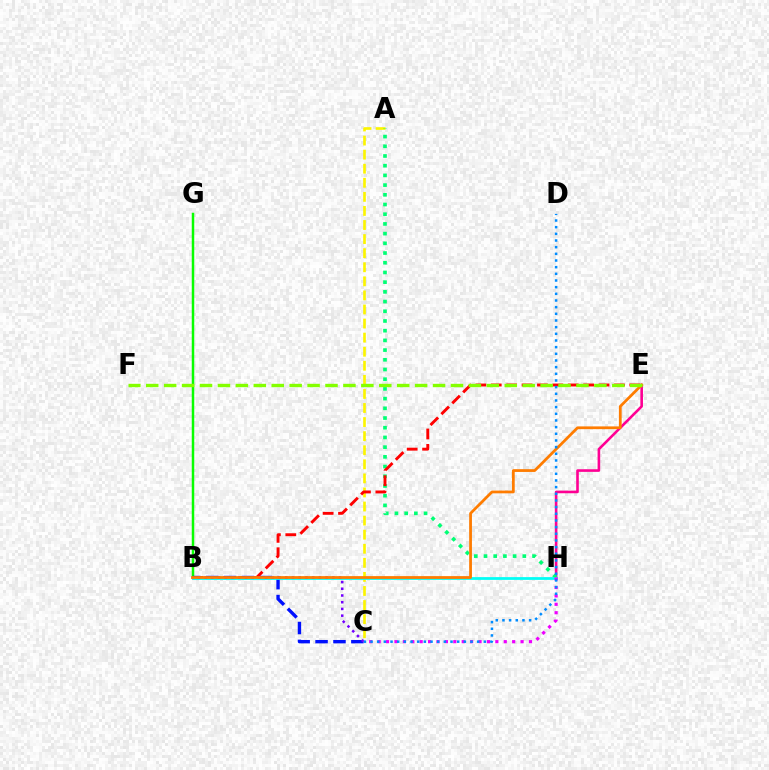{('E', 'H'): [{'color': '#ff0094', 'line_style': 'solid', 'thickness': 1.88}], ('A', 'C'): [{'color': '#fcf500', 'line_style': 'dashed', 'thickness': 1.91}], ('B', 'G'): [{'color': '#08ff00', 'line_style': 'solid', 'thickness': 1.79}], ('A', 'H'): [{'color': '#00ff74', 'line_style': 'dotted', 'thickness': 2.64}], ('B', 'E'): [{'color': '#ff0000', 'line_style': 'dashed', 'thickness': 2.09}, {'color': '#ff7c00', 'line_style': 'solid', 'thickness': 1.99}], ('B', 'C'): [{'color': '#0010ff', 'line_style': 'dashed', 'thickness': 2.43}, {'color': '#7200ff', 'line_style': 'dotted', 'thickness': 1.83}], ('B', 'H'): [{'color': '#00fff6', 'line_style': 'solid', 'thickness': 1.98}], ('E', 'F'): [{'color': '#84ff00', 'line_style': 'dashed', 'thickness': 2.44}], ('C', 'H'): [{'color': '#ee00ff', 'line_style': 'dotted', 'thickness': 2.28}], ('C', 'D'): [{'color': '#008cff', 'line_style': 'dotted', 'thickness': 1.81}]}